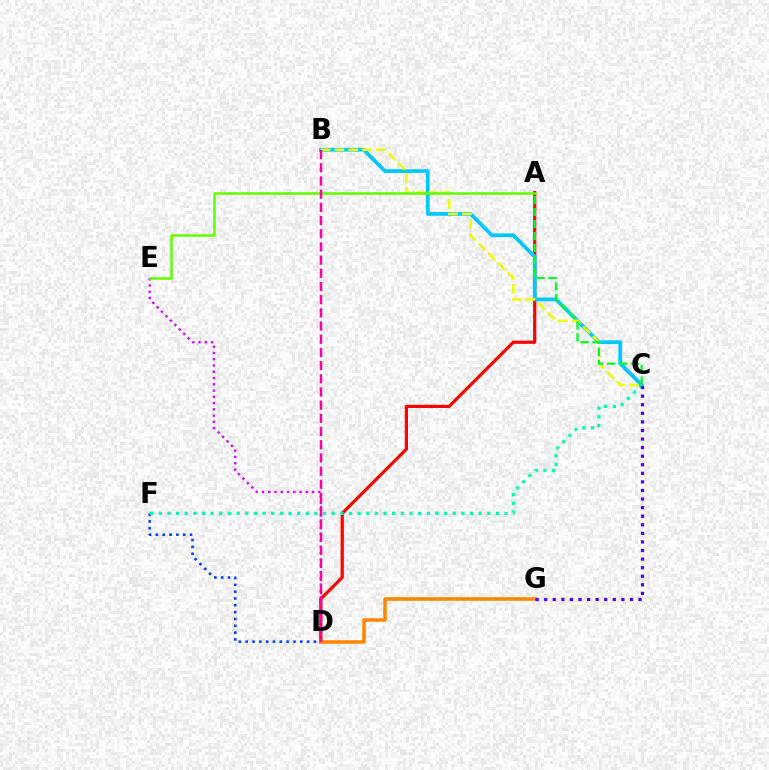{('A', 'D'): [{'color': '#ff0000', 'line_style': 'solid', 'thickness': 2.32}], ('D', 'F'): [{'color': '#003fff', 'line_style': 'dotted', 'thickness': 1.85}], ('C', 'F'): [{'color': '#00ffaf', 'line_style': 'dotted', 'thickness': 2.35}], ('D', 'G'): [{'color': '#ff8800', 'line_style': 'solid', 'thickness': 2.56}], ('B', 'C'): [{'color': '#00c7ff', 'line_style': 'solid', 'thickness': 2.72}, {'color': '#eeff00', 'line_style': 'dashed', 'thickness': 1.87}], ('D', 'E'): [{'color': '#d600ff', 'line_style': 'dotted', 'thickness': 1.7}], ('A', 'C'): [{'color': '#00ff27', 'line_style': 'dashed', 'thickness': 1.63}], ('C', 'G'): [{'color': '#4f00ff', 'line_style': 'dotted', 'thickness': 2.33}], ('A', 'E'): [{'color': '#66ff00', 'line_style': 'solid', 'thickness': 1.83}], ('B', 'D'): [{'color': '#ff00a0', 'line_style': 'dashed', 'thickness': 1.79}]}